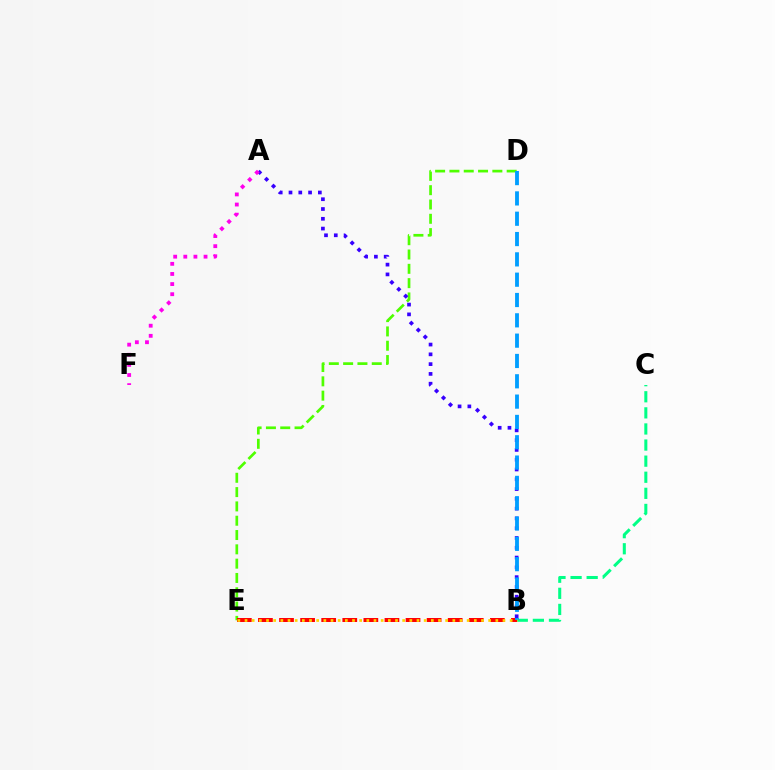{('D', 'E'): [{'color': '#4fff00', 'line_style': 'dashed', 'thickness': 1.94}], ('A', 'B'): [{'color': '#3700ff', 'line_style': 'dotted', 'thickness': 2.66}], ('B', 'C'): [{'color': '#00ff86', 'line_style': 'dashed', 'thickness': 2.19}], ('B', 'E'): [{'color': '#ff0000', 'line_style': 'dashed', 'thickness': 2.86}, {'color': '#ffd500', 'line_style': 'dotted', 'thickness': 1.95}], ('A', 'F'): [{'color': '#ff00ed', 'line_style': 'dotted', 'thickness': 2.75}], ('B', 'D'): [{'color': '#009eff', 'line_style': 'dashed', 'thickness': 2.76}]}